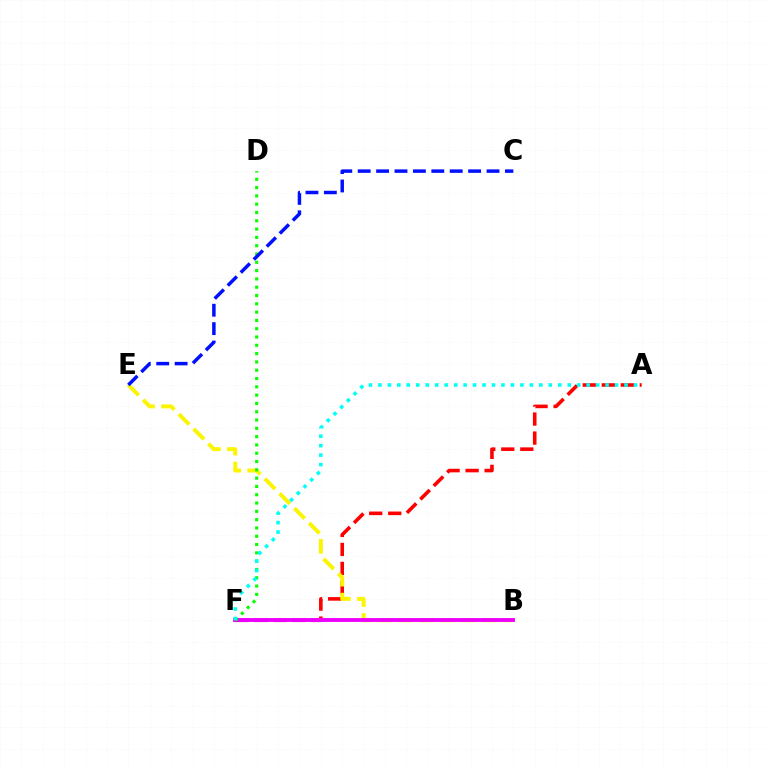{('A', 'F'): [{'color': '#ff0000', 'line_style': 'dashed', 'thickness': 2.58}, {'color': '#00fff6', 'line_style': 'dotted', 'thickness': 2.57}], ('B', 'E'): [{'color': '#fcf500', 'line_style': 'dashed', 'thickness': 2.84}], ('B', 'F'): [{'color': '#ee00ff', 'line_style': 'solid', 'thickness': 2.79}], ('D', 'F'): [{'color': '#08ff00', 'line_style': 'dotted', 'thickness': 2.26}], ('C', 'E'): [{'color': '#0010ff', 'line_style': 'dashed', 'thickness': 2.5}]}